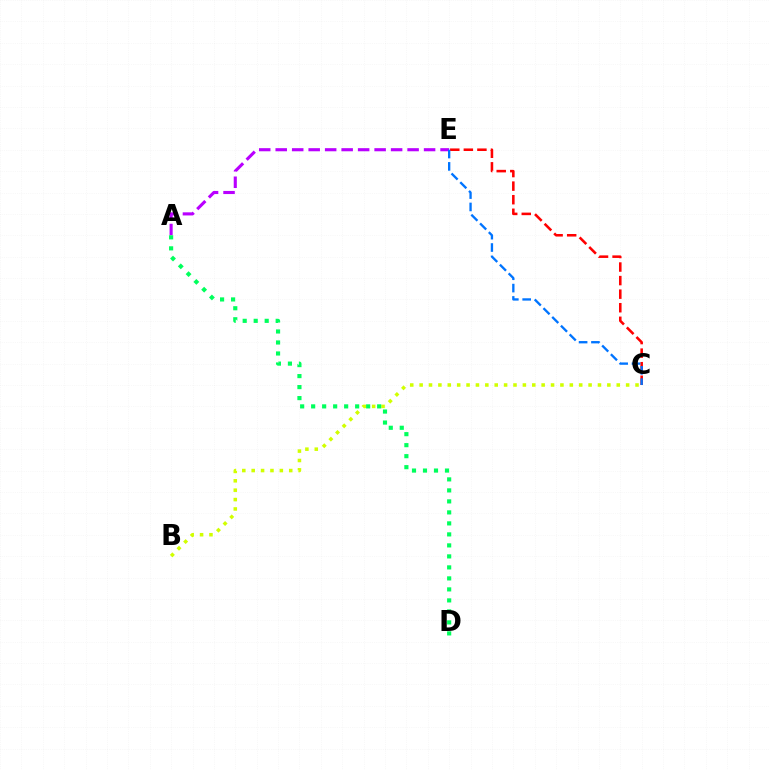{('B', 'C'): [{'color': '#d1ff00', 'line_style': 'dotted', 'thickness': 2.55}], ('C', 'E'): [{'color': '#ff0000', 'line_style': 'dashed', 'thickness': 1.84}, {'color': '#0074ff', 'line_style': 'dashed', 'thickness': 1.68}], ('A', 'E'): [{'color': '#b900ff', 'line_style': 'dashed', 'thickness': 2.24}], ('A', 'D'): [{'color': '#00ff5c', 'line_style': 'dotted', 'thickness': 2.99}]}